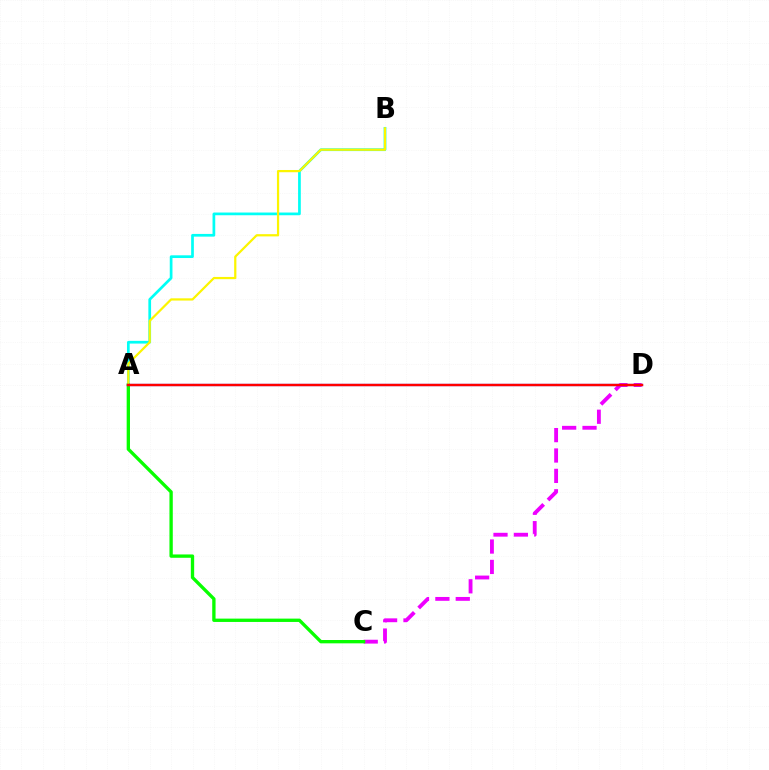{('A', 'B'): [{'color': '#00fff6', 'line_style': 'solid', 'thickness': 1.95}, {'color': '#fcf500', 'line_style': 'solid', 'thickness': 1.6}], ('C', 'D'): [{'color': '#ee00ff', 'line_style': 'dashed', 'thickness': 2.77}], ('A', 'C'): [{'color': '#08ff00', 'line_style': 'solid', 'thickness': 2.4}], ('A', 'D'): [{'color': '#0010ff', 'line_style': 'solid', 'thickness': 1.59}, {'color': '#ff0000', 'line_style': 'solid', 'thickness': 1.72}]}